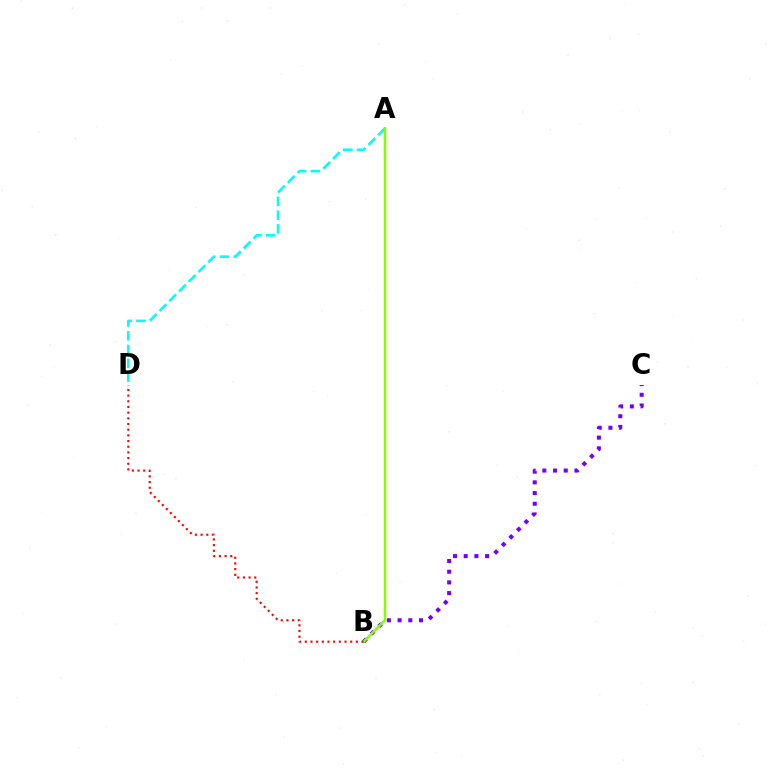{('A', 'D'): [{'color': '#00fff6', 'line_style': 'dashed', 'thickness': 1.87}], ('B', 'C'): [{'color': '#7200ff', 'line_style': 'dotted', 'thickness': 2.91}], ('A', 'B'): [{'color': '#84ff00', 'line_style': 'solid', 'thickness': 1.86}], ('B', 'D'): [{'color': '#ff0000', 'line_style': 'dotted', 'thickness': 1.54}]}